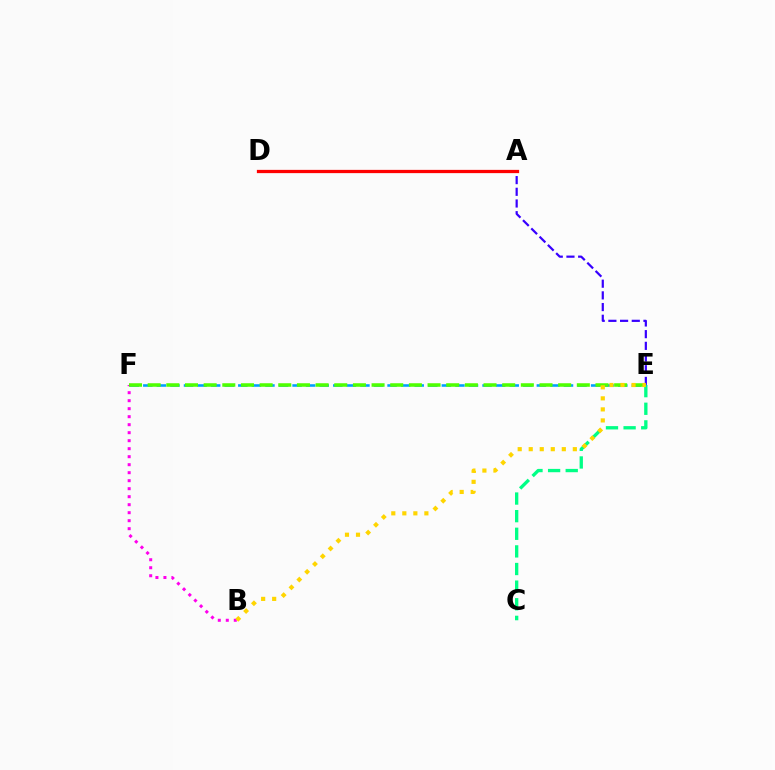{('C', 'E'): [{'color': '#00ff86', 'line_style': 'dashed', 'thickness': 2.39}], ('D', 'E'): [{'color': '#3700ff', 'line_style': 'dashed', 'thickness': 1.59}], ('A', 'D'): [{'color': '#ff0000', 'line_style': 'solid', 'thickness': 2.35}], ('E', 'F'): [{'color': '#009eff', 'line_style': 'dashed', 'thickness': 1.84}, {'color': '#4fff00', 'line_style': 'dashed', 'thickness': 2.53}], ('B', 'F'): [{'color': '#ff00ed', 'line_style': 'dotted', 'thickness': 2.17}], ('B', 'E'): [{'color': '#ffd500', 'line_style': 'dotted', 'thickness': 3.0}]}